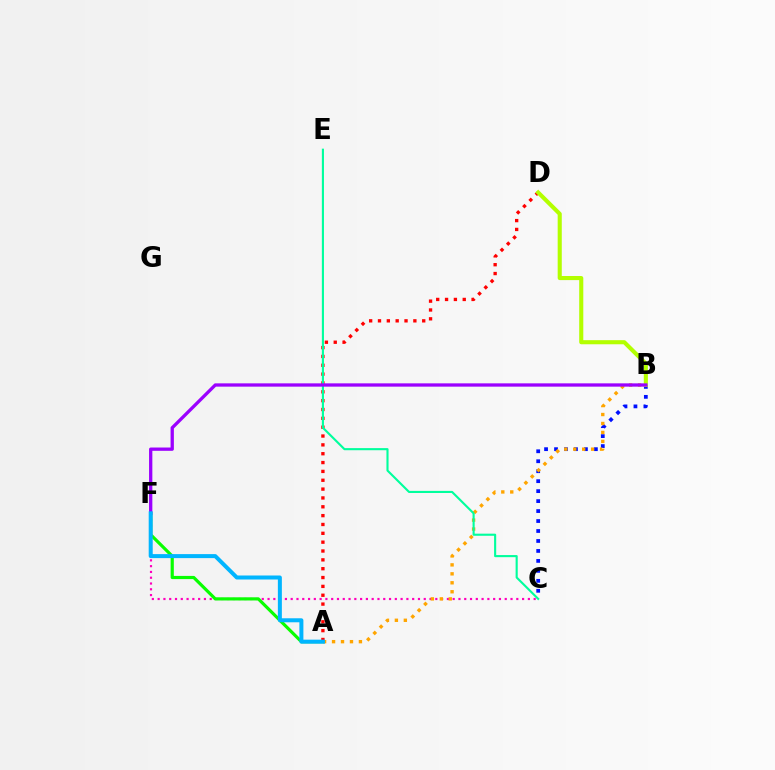{('B', 'C'): [{'color': '#0010ff', 'line_style': 'dotted', 'thickness': 2.71}], ('C', 'F'): [{'color': '#ff00bd', 'line_style': 'dotted', 'thickness': 1.57}], ('A', 'F'): [{'color': '#08ff00', 'line_style': 'solid', 'thickness': 2.29}, {'color': '#00b5ff', 'line_style': 'solid', 'thickness': 2.89}], ('A', 'B'): [{'color': '#ffa500', 'line_style': 'dotted', 'thickness': 2.43}], ('A', 'D'): [{'color': '#ff0000', 'line_style': 'dotted', 'thickness': 2.4}], ('B', 'D'): [{'color': '#b3ff00', 'line_style': 'solid', 'thickness': 2.95}], ('C', 'E'): [{'color': '#00ff9d', 'line_style': 'solid', 'thickness': 1.52}], ('B', 'F'): [{'color': '#9b00ff', 'line_style': 'solid', 'thickness': 2.37}]}